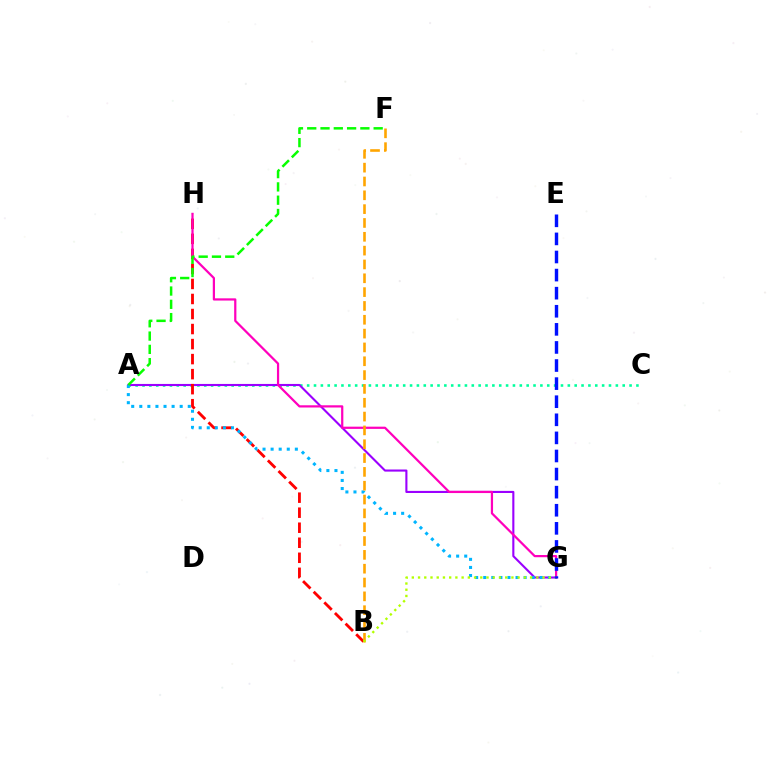{('A', 'C'): [{'color': '#00ff9d', 'line_style': 'dotted', 'thickness': 1.86}], ('A', 'G'): [{'color': '#9b00ff', 'line_style': 'solid', 'thickness': 1.52}, {'color': '#00b5ff', 'line_style': 'dotted', 'thickness': 2.19}], ('B', 'H'): [{'color': '#ff0000', 'line_style': 'dashed', 'thickness': 2.04}], ('G', 'H'): [{'color': '#ff00bd', 'line_style': 'solid', 'thickness': 1.6}], ('B', 'F'): [{'color': '#ffa500', 'line_style': 'dashed', 'thickness': 1.88}], ('B', 'G'): [{'color': '#b3ff00', 'line_style': 'dotted', 'thickness': 1.69}], ('E', 'G'): [{'color': '#0010ff', 'line_style': 'dashed', 'thickness': 2.46}], ('A', 'F'): [{'color': '#08ff00', 'line_style': 'dashed', 'thickness': 1.8}]}